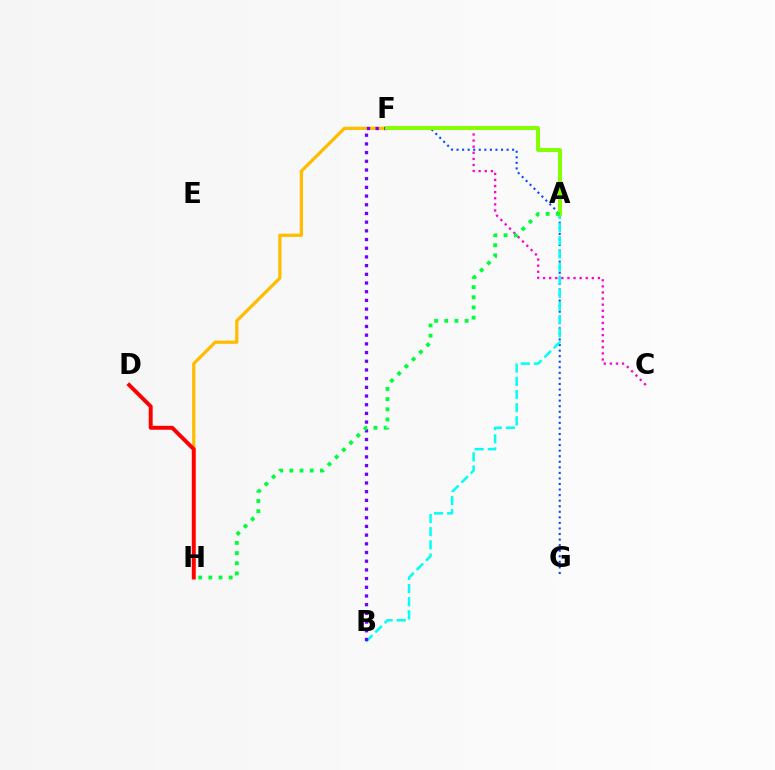{('F', 'H'): [{'color': '#ffbd00', 'line_style': 'solid', 'thickness': 2.34}], ('F', 'G'): [{'color': '#004bff', 'line_style': 'dotted', 'thickness': 1.51}], ('A', 'B'): [{'color': '#00fff6', 'line_style': 'dashed', 'thickness': 1.79}], ('C', 'F'): [{'color': '#ff00cf', 'line_style': 'dotted', 'thickness': 1.66}], ('B', 'F'): [{'color': '#7200ff', 'line_style': 'dotted', 'thickness': 2.36}], ('A', 'F'): [{'color': '#84ff00', 'line_style': 'solid', 'thickness': 2.84}], ('D', 'H'): [{'color': '#ff0000', 'line_style': 'solid', 'thickness': 2.83}], ('A', 'H'): [{'color': '#00ff39', 'line_style': 'dotted', 'thickness': 2.76}]}